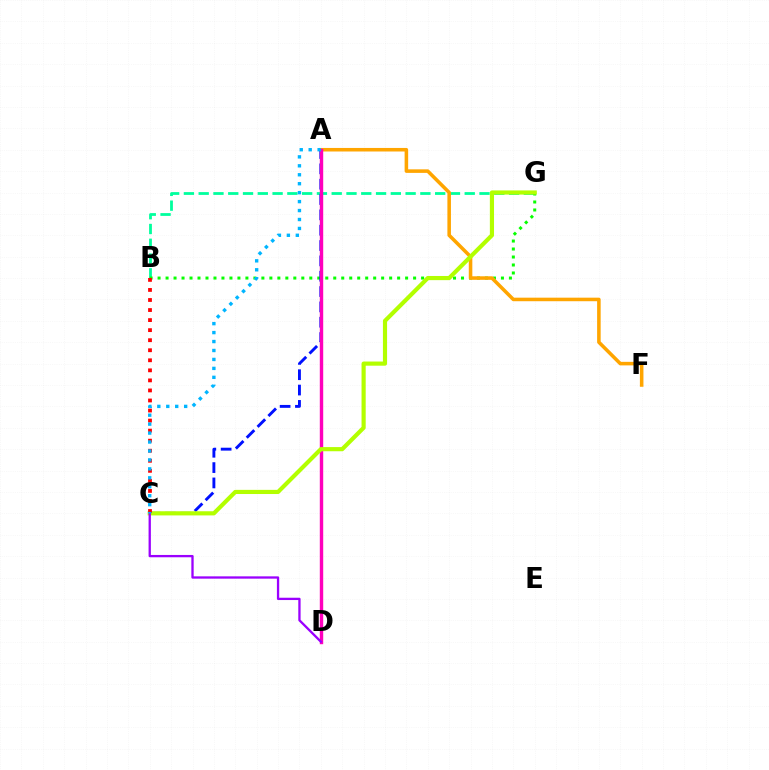{('B', 'G'): [{'color': '#00ff9d', 'line_style': 'dashed', 'thickness': 2.01}, {'color': '#08ff00', 'line_style': 'dotted', 'thickness': 2.17}], ('A', 'F'): [{'color': '#ffa500', 'line_style': 'solid', 'thickness': 2.55}], ('A', 'C'): [{'color': '#0010ff', 'line_style': 'dashed', 'thickness': 2.08}, {'color': '#00b5ff', 'line_style': 'dotted', 'thickness': 2.43}], ('A', 'D'): [{'color': '#ff00bd', 'line_style': 'solid', 'thickness': 2.45}], ('C', 'G'): [{'color': '#b3ff00', 'line_style': 'solid', 'thickness': 2.99}], ('B', 'C'): [{'color': '#ff0000', 'line_style': 'dotted', 'thickness': 2.73}], ('C', 'D'): [{'color': '#9b00ff', 'line_style': 'solid', 'thickness': 1.66}]}